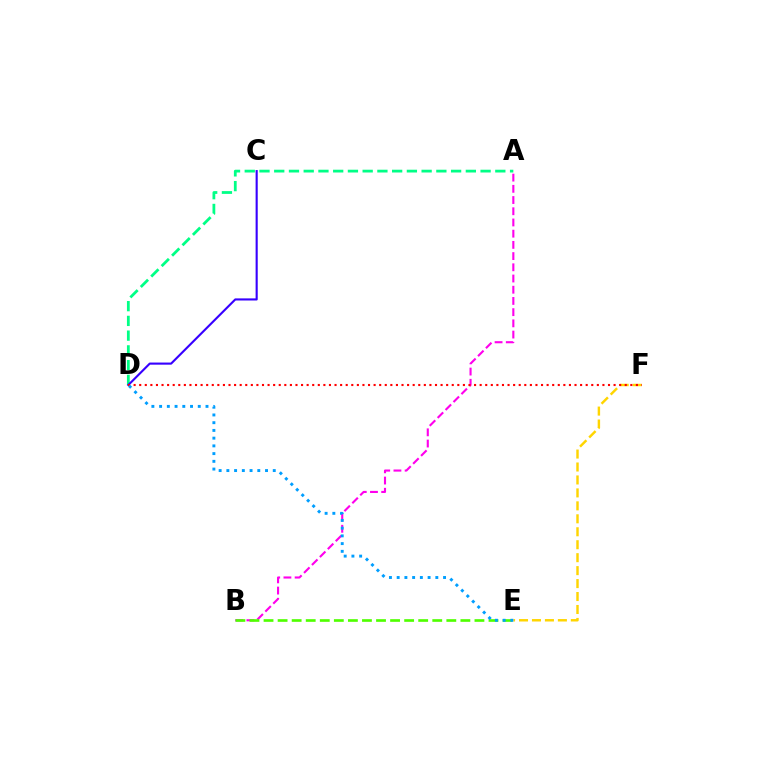{('A', 'D'): [{'color': '#00ff86', 'line_style': 'dashed', 'thickness': 2.0}], ('E', 'F'): [{'color': '#ffd500', 'line_style': 'dashed', 'thickness': 1.76}], ('A', 'B'): [{'color': '#ff00ed', 'line_style': 'dashed', 'thickness': 1.52}], ('C', 'D'): [{'color': '#3700ff', 'line_style': 'solid', 'thickness': 1.53}], ('D', 'F'): [{'color': '#ff0000', 'line_style': 'dotted', 'thickness': 1.52}], ('B', 'E'): [{'color': '#4fff00', 'line_style': 'dashed', 'thickness': 1.91}], ('D', 'E'): [{'color': '#009eff', 'line_style': 'dotted', 'thickness': 2.1}]}